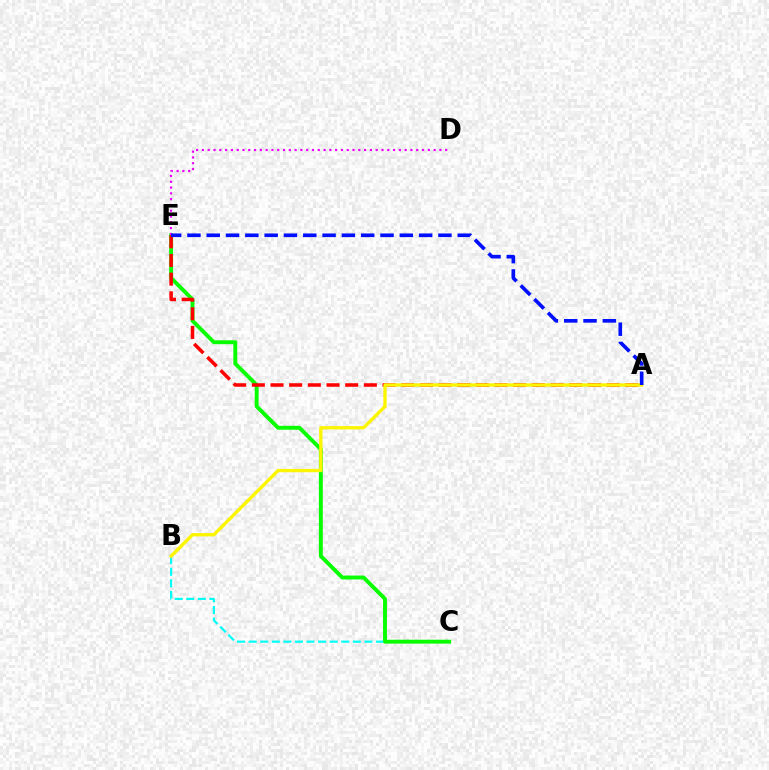{('B', 'C'): [{'color': '#00fff6', 'line_style': 'dashed', 'thickness': 1.57}], ('C', 'E'): [{'color': '#08ff00', 'line_style': 'solid', 'thickness': 2.81}], ('A', 'E'): [{'color': '#ff0000', 'line_style': 'dashed', 'thickness': 2.54}, {'color': '#0010ff', 'line_style': 'dashed', 'thickness': 2.62}], ('D', 'E'): [{'color': '#ee00ff', 'line_style': 'dotted', 'thickness': 1.57}], ('A', 'B'): [{'color': '#fcf500', 'line_style': 'solid', 'thickness': 2.39}]}